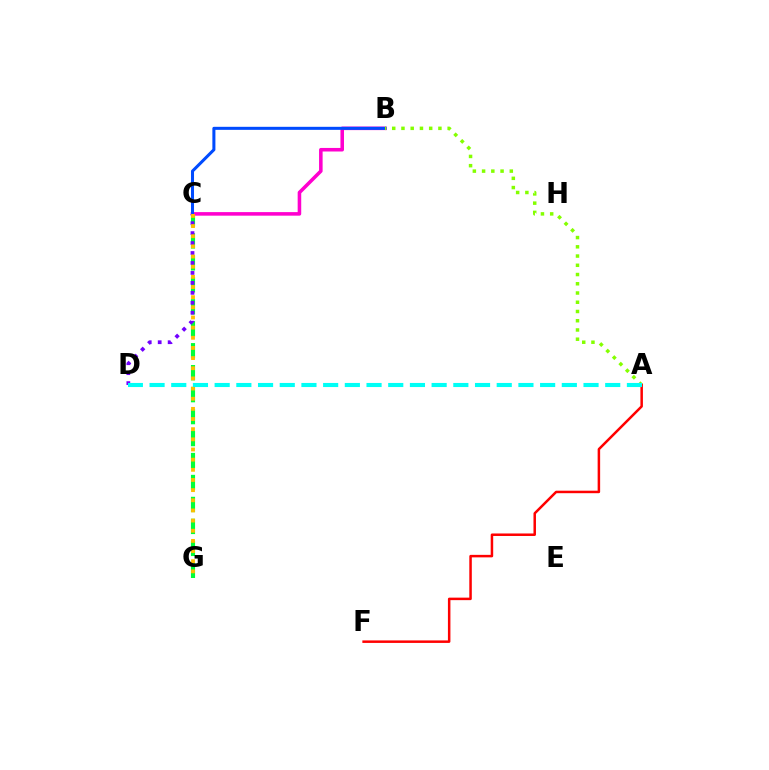{('C', 'G'): [{'color': '#00ff39', 'line_style': 'dashed', 'thickness': 2.98}, {'color': '#ffbd00', 'line_style': 'dotted', 'thickness': 2.76}], ('B', 'C'): [{'color': '#ff00cf', 'line_style': 'solid', 'thickness': 2.56}, {'color': '#004bff', 'line_style': 'solid', 'thickness': 2.19}], ('A', 'B'): [{'color': '#84ff00', 'line_style': 'dotted', 'thickness': 2.51}], ('A', 'F'): [{'color': '#ff0000', 'line_style': 'solid', 'thickness': 1.8}], ('C', 'D'): [{'color': '#7200ff', 'line_style': 'dotted', 'thickness': 2.7}], ('A', 'D'): [{'color': '#00fff6', 'line_style': 'dashed', 'thickness': 2.95}]}